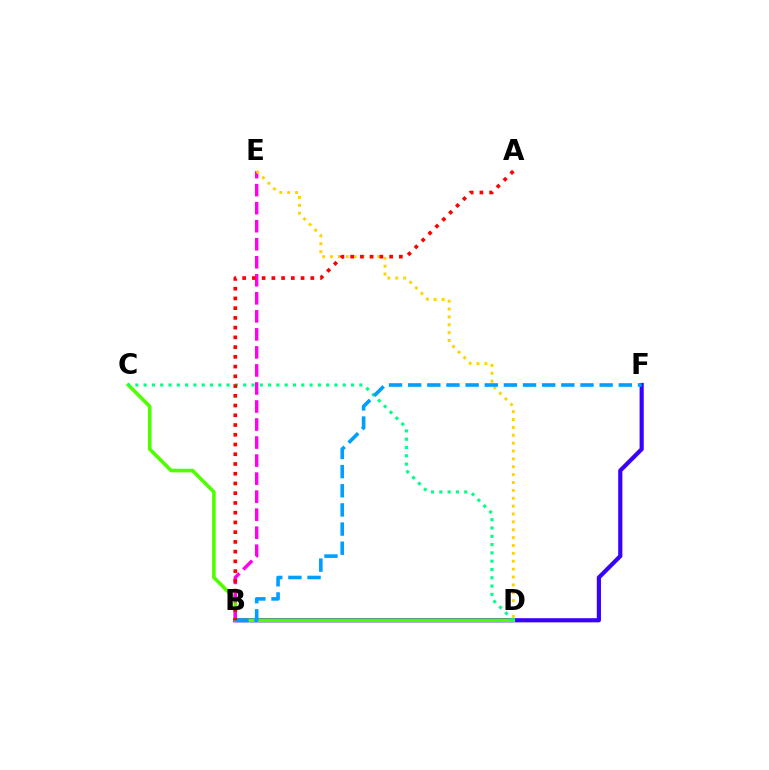{('B', 'F'): [{'color': '#3700ff', 'line_style': 'solid', 'thickness': 2.99}, {'color': '#009eff', 'line_style': 'dashed', 'thickness': 2.6}], ('C', 'D'): [{'color': '#4fff00', 'line_style': 'solid', 'thickness': 2.6}, {'color': '#00ff86', 'line_style': 'dotted', 'thickness': 2.25}], ('B', 'E'): [{'color': '#ff00ed', 'line_style': 'dashed', 'thickness': 2.45}], ('D', 'E'): [{'color': '#ffd500', 'line_style': 'dotted', 'thickness': 2.14}], ('A', 'B'): [{'color': '#ff0000', 'line_style': 'dotted', 'thickness': 2.65}]}